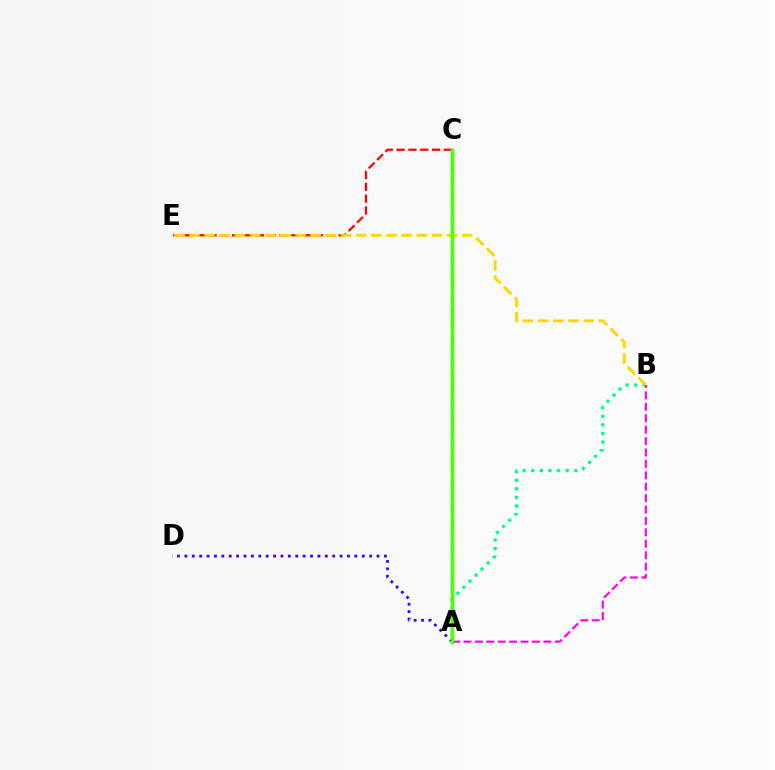{('A', 'D'): [{'color': '#3700ff', 'line_style': 'dotted', 'thickness': 2.01}], ('A', 'C'): [{'color': '#009eff', 'line_style': 'dashed', 'thickness': 1.78}, {'color': '#4fff00', 'line_style': 'solid', 'thickness': 2.5}], ('A', 'B'): [{'color': '#00ff86', 'line_style': 'dotted', 'thickness': 2.33}, {'color': '#ff00ed', 'line_style': 'dashed', 'thickness': 1.55}], ('C', 'E'): [{'color': '#ff0000', 'line_style': 'dashed', 'thickness': 1.61}], ('B', 'E'): [{'color': '#ffd500', 'line_style': 'dashed', 'thickness': 2.06}]}